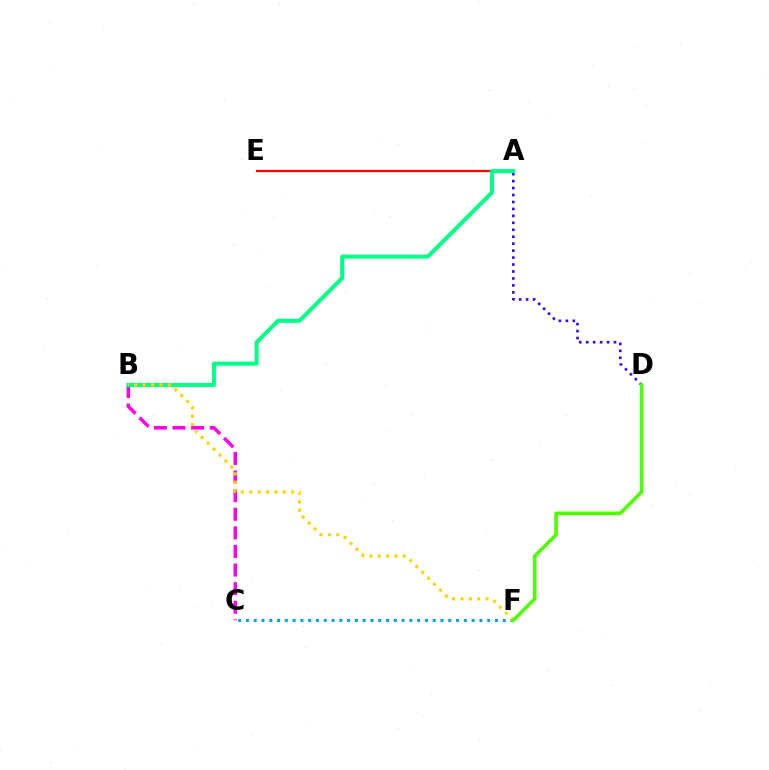{('B', 'C'): [{'color': '#ff00ed', 'line_style': 'dashed', 'thickness': 2.53}], ('A', 'D'): [{'color': '#3700ff', 'line_style': 'dotted', 'thickness': 1.89}], ('A', 'E'): [{'color': '#ff0000', 'line_style': 'solid', 'thickness': 1.61}], ('C', 'F'): [{'color': '#009eff', 'line_style': 'dotted', 'thickness': 2.11}], ('A', 'B'): [{'color': '#00ff86', 'line_style': 'solid', 'thickness': 2.9}], ('B', 'F'): [{'color': '#ffd500', 'line_style': 'dotted', 'thickness': 2.28}], ('D', 'F'): [{'color': '#4fff00', 'line_style': 'solid', 'thickness': 2.63}]}